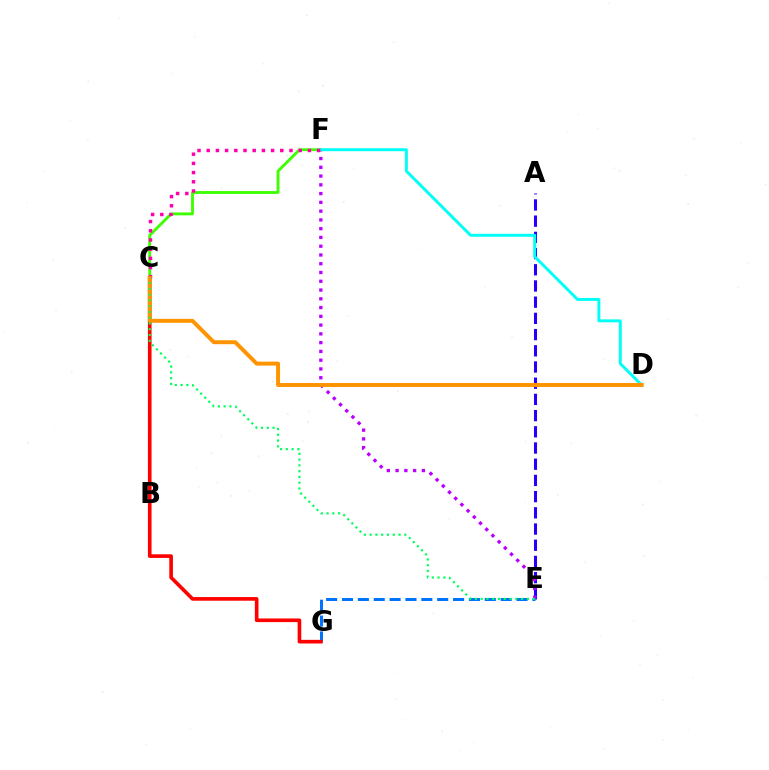{('A', 'E'): [{'color': '#2500ff', 'line_style': 'dashed', 'thickness': 2.2}], ('E', 'F'): [{'color': '#b900ff', 'line_style': 'dotted', 'thickness': 2.38}], ('C', 'F'): [{'color': '#3dff00', 'line_style': 'solid', 'thickness': 2.06}, {'color': '#ff00ac', 'line_style': 'dotted', 'thickness': 2.5}], ('D', 'F'): [{'color': '#00fff6', 'line_style': 'solid', 'thickness': 2.11}], ('E', 'G'): [{'color': '#0074ff', 'line_style': 'dashed', 'thickness': 2.16}], ('B', 'C'): [{'color': '#d1ff00', 'line_style': 'dotted', 'thickness': 1.71}], ('C', 'G'): [{'color': '#ff0000', 'line_style': 'solid', 'thickness': 2.62}], ('C', 'D'): [{'color': '#ff9400', 'line_style': 'solid', 'thickness': 2.84}], ('C', 'E'): [{'color': '#00ff5c', 'line_style': 'dotted', 'thickness': 1.57}]}